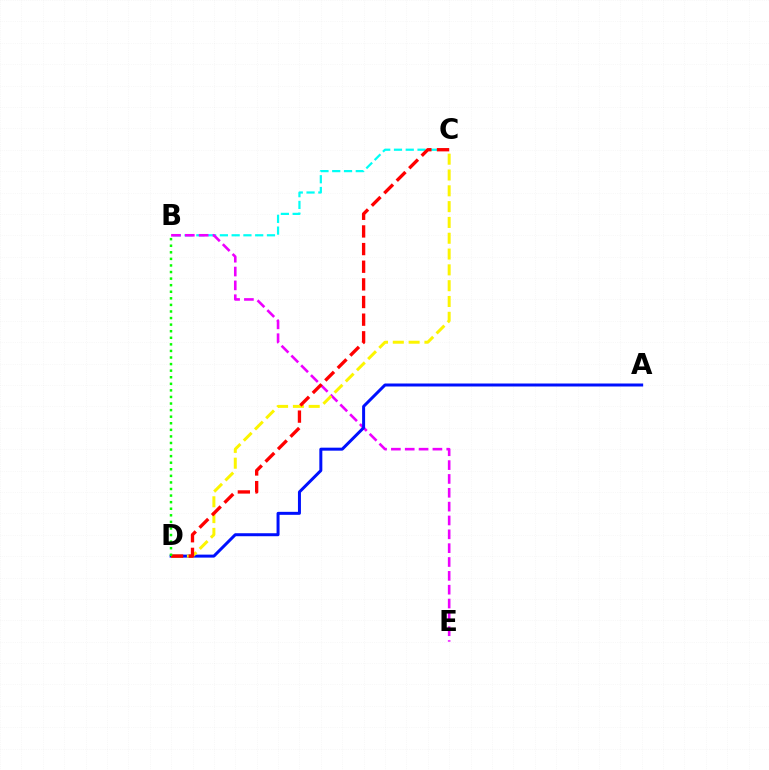{('B', 'C'): [{'color': '#00fff6', 'line_style': 'dashed', 'thickness': 1.6}], ('B', 'E'): [{'color': '#ee00ff', 'line_style': 'dashed', 'thickness': 1.88}], ('A', 'D'): [{'color': '#0010ff', 'line_style': 'solid', 'thickness': 2.15}], ('C', 'D'): [{'color': '#fcf500', 'line_style': 'dashed', 'thickness': 2.15}, {'color': '#ff0000', 'line_style': 'dashed', 'thickness': 2.4}], ('B', 'D'): [{'color': '#08ff00', 'line_style': 'dotted', 'thickness': 1.79}]}